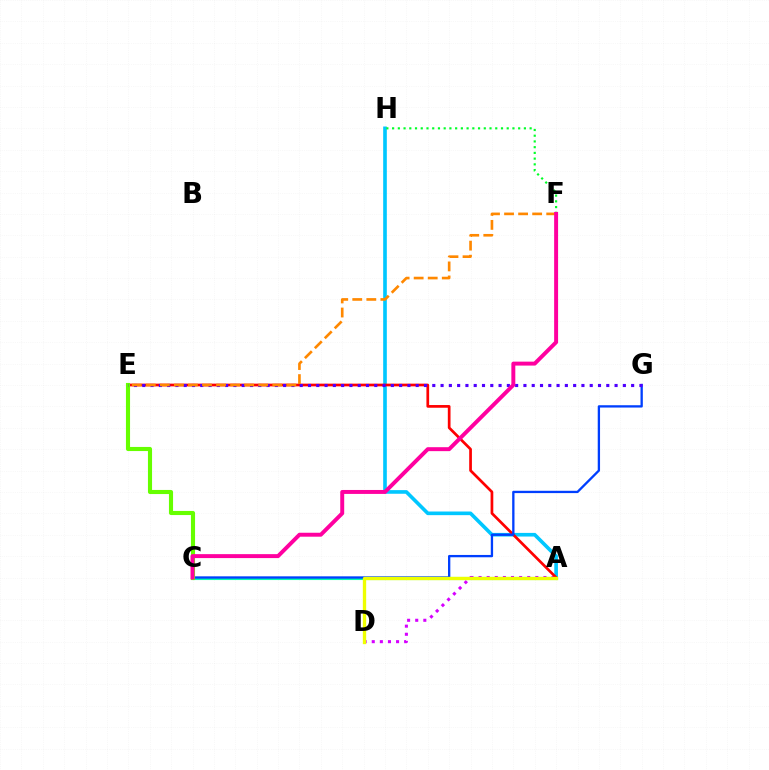{('A', 'D'): [{'color': '#d600ff', 'line_style': 'dotted', 'thickness': 2.2}, {'color': '#eeff00', 'line_style': 'solid', 'thickness': 2.4}], ('A', 'H'): [{'color': '#00c7ff', 'line_style': 'solid', 'thickness': 2.62}], ('A', 'C'): [{'color': '#00ffaf', 'line_style': 'solid', 'thickness': 2.23}], ('A', 'E'): [{'color': '#ff0000', 'line_style': 'solid', 'thickness': 1.95}], ('C', 'G'): [{'color': '#003fff', 'line_style': 'solid', 'thickness': 1.67}], ('F', 'H'): [{'color': '#00ff27', 'line_style': 'dotted', 'thickness': 1.56}], ('C', 'E'): [{'color': '#66ff00', 'line_style': 'solid', 'thickness': 2.96}], ('E', 'G'): [{'color': '#4f00ff', 'line_style': 'dotted', 'thickness': 2.25}], ('E', 'F'): [{'color': '#ff8800', 'line_style': 'dashed', 'thickness': 1.91}], ('C', 'F'): [{'color': '#ff00a0', 'line_style': 'solid', 'thickness': 2.84}]}